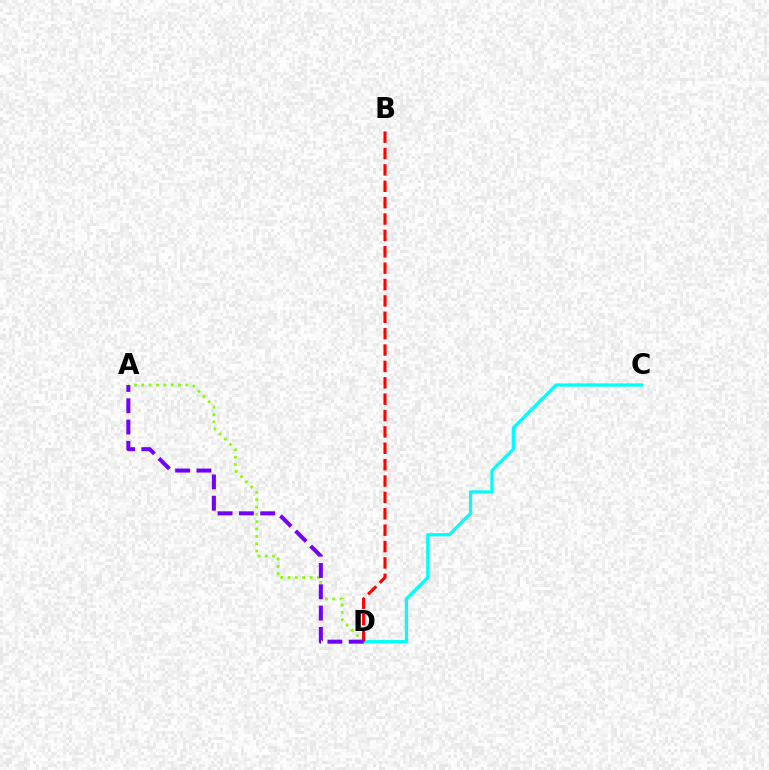{('A', 'D'): [{'color': '#84ff00', 'line_style': 'dotted', 'thickness': 2.0}, {'color': '#7200ff', 'line_style': 'dashed', 'thickness': 2.89}], ('C', 'D'): [{'color': '#00fff6', 'line_style': 'solid', 'thickness': 2.32}], ('B', 'D'): [{'color': '#ff0000', 'line_style': 'dashed', 'thickness': 2.22}]}